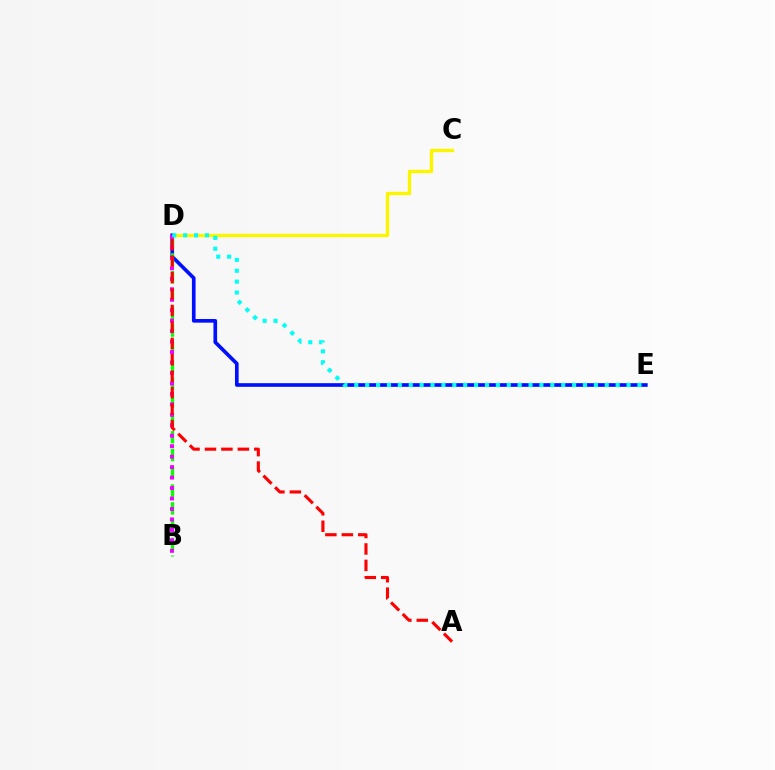{('C', 'D'): [{'color': '#fcf500', 'line_style': 'solid', 'thickness': 2.44}], ('D', 'E'): [{'color': '#0010ff', 'line_style': 'solid', 'thickness': 2.63}, {'color': '#00fff6', 'line_style': 'dotted', 'thickness': 2.96}], ('B', 'D'): [{'color': '#08ff00', 'line_style': 'dashed', 'thickness': 2.42}, {'color': '#ee00ff', 'line_style': 'dotted', 'thickness': 2.84}], ('A', 'D'): [{'color': '#ff0000', 'line_style': 'dashed', 'thickness': 2.23}]}